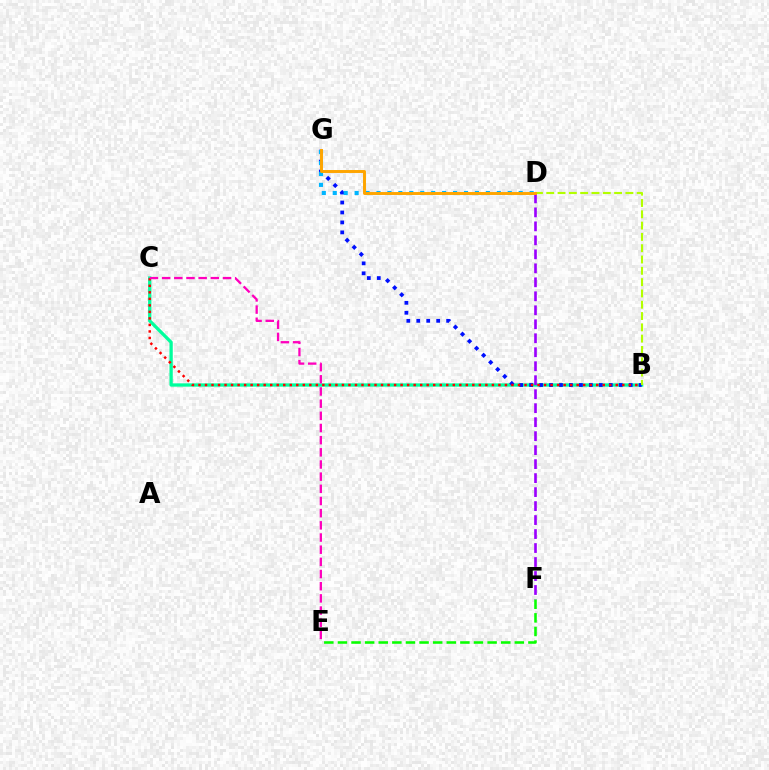{('B', 'C'): [{'color': '#00ff9d', 'line_style': 'solid', 'thickness': 2.37}, {'color': '#ff0000', 'line_style': 'dotted', 'thickness': 1.77}], ('B', 'G'): [{'color': '#0010ff', 'line_style': 'dotted', 'thickness': 2.71}], ('B', 'D'): [{'color': '#b3ff00', 'line_style': 'dashed', 'thickness': 1.54}], ('D', 'G'): [{'color': '#00b5ff', 'line_style': 'dotted', 'thickness': 2.97}, {'color': '#ffa500', 'line_style': 'solid', 'thickness': 2.12}], ('C', 'E'): [{'color': '#ff00bd', 'line_style': 'dashed', 'thickness': 1.65}], ('D', 'F'): [{'color': '#9b00ff', 'line_style': 'dashed', 'thickness': 1.9}], ('E', 'F'): [{'color': '#08ff00', 'line_style': 'dashed', 'thickness': 1.85}]}